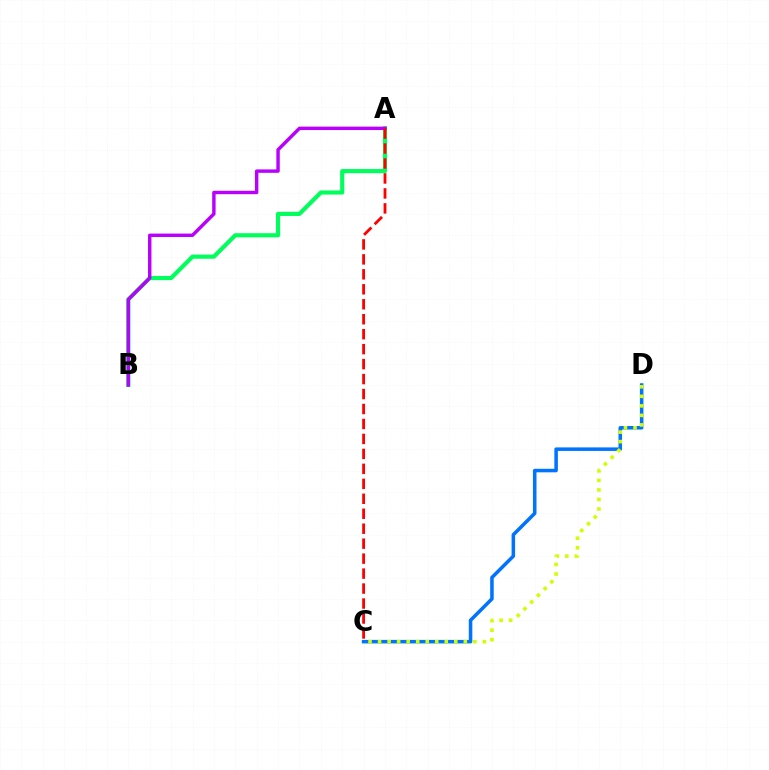{('A', 'B'): [{'color': '#00ff5c', 'line_style': 'solid', 'thickness': 2.99}, {'color': '#b900ff', 'line_style': 'solid', 'thickness': 2.46}], ('C', 'D'): [{'color': '#0074ff', 'line_style': 'solid', 'thickness': 2.54}, {'color': '#d1ff00', 'line_style': 'dotted', 'thickness': 2.59}], ('A', 'C'): [{'color': '#ff0000', 'line_style': 'dashed', 'thickness': 2.03}]}